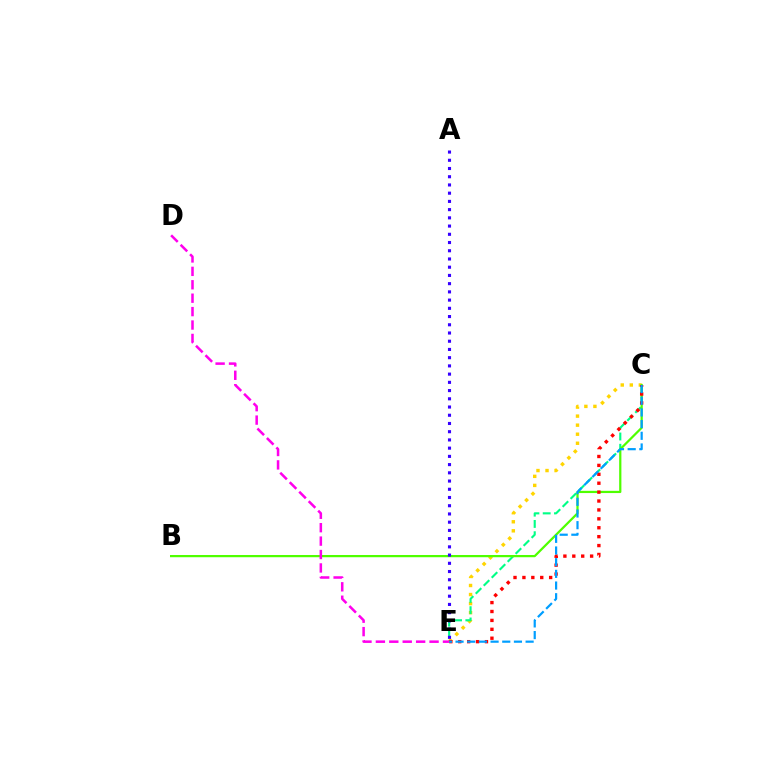{('C', 'E'): [{'color': '#ffd500', 'line_style': 'dotted', 'thickness': 2.46}, {'color': '#00ff86', 'line_style': 'dashed', 'thickness': 1.53}, {'color': '#ff0000', 'line_style': 'dotted', 'thickness': 2.42}, {'color': '#009eff', 'line_style': 'dashed', 'thickness': 1.59}], ('B', 'C'): [{'color': '#4fff00', 'line_style': 'solid', 'thickness': 1.61}], ('D', 'E'): [{'color': '#ff00ed', 'line_style': 'dashed', 'thickness': 1.82}], ('A', 'E'): [{'color': '#3700ff', 'line_style': 'dotted', 'thickness': 2.23}]}